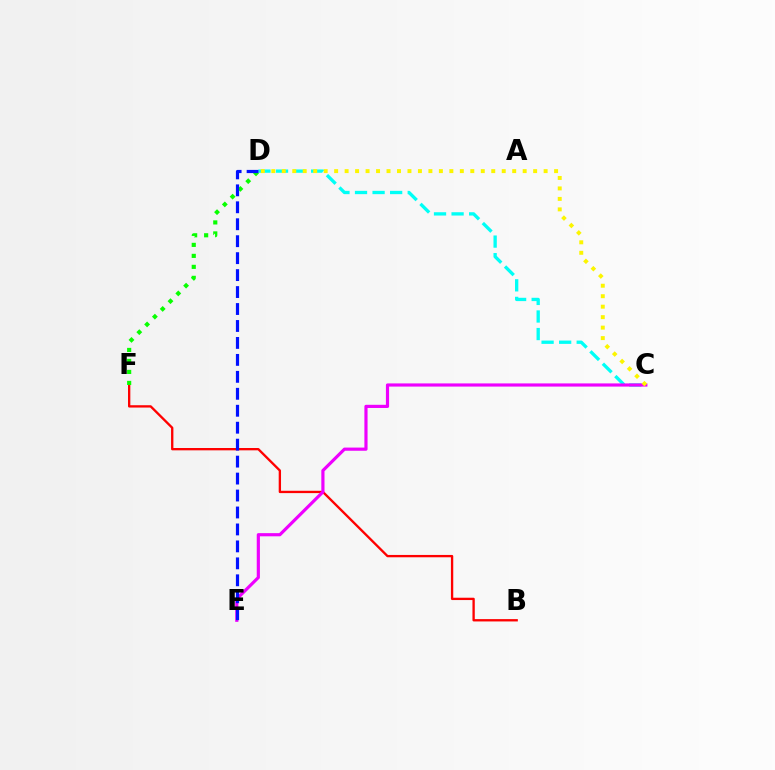{('B', 'F'): [{'color': '#ff0000', 'line_style': 'solid', 'thickness': 1.68}], ('D', 'F'): [{'color': '#08ff00', 'line_style': 'dotted', 'thickness': 2.99}], ('C', 'D'): [{'color': '#00fff6', 'line_style': 'dashed', 'thickness': 2.39}, {'color': '#fcf500', 'line_style': 'dotted', 'thickness': 2.85}], ('C', 'E'): [{'color': '#ee00ff', 'line_style': 'solid', 'thickness': 2.28}], ('D', 'E'): [{'color': '#0010ff', 'line_style': 'dashed', 'thickness': 2.3}]}